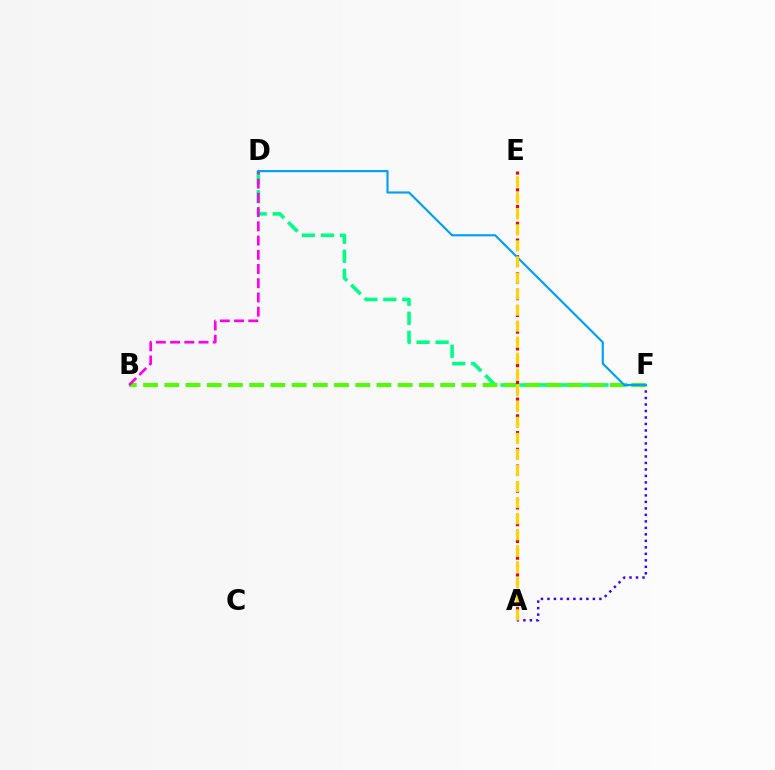{('D', 'F'): [{'color': '#00ff86', 'line_style': 'dashed', 'thickness': 2.58}, {'color': '#009eff', 'line_style': 'solid', 'thickness': 1.54}], ('A', 'F'): [{'color': '#3700ff', 'line_style': 'dotted', 'thickness': 1.76}], ('B', 'F'): [{'color': '#4fff00', 'line_style': 'dashed', 'thickness': 2.88}], ('B', 'D'): [{'color': '#ff00ed', 'line_style': 'dashed', 'thickness': 1.93}], ('A', 'E'): [{'color': '#ff0000', 'line_style': 'dotted', 'thickness': 2.27}, {'color': '#ffd500', 'line_style': 'dashed', 'thickness': 2.18}]}